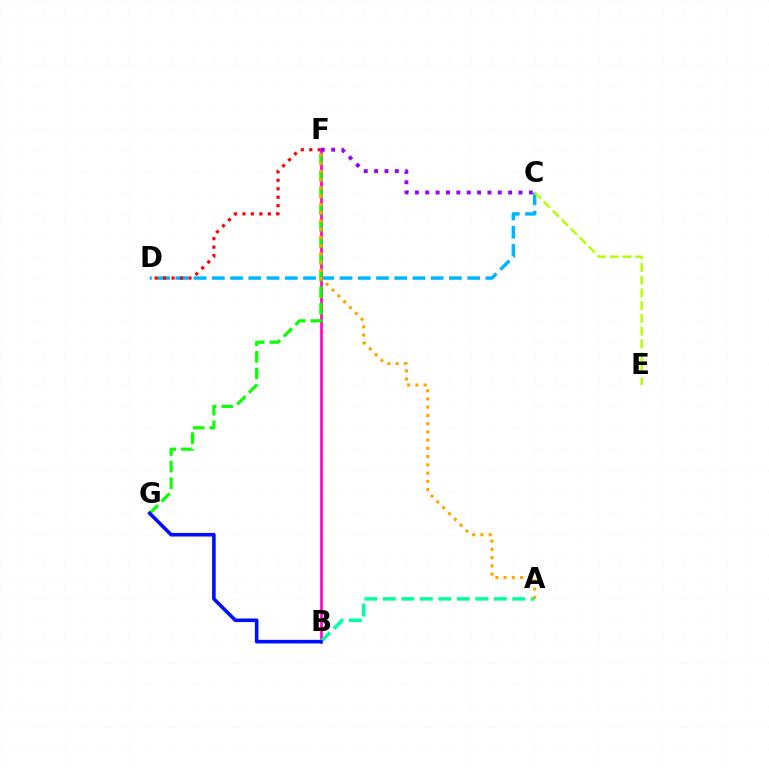{('C', 'D'): [{'color': '#00b5ff', 'line_style': 'dashed', 'thickness': 2.48}], ('C', 'E'): [{'color': '#b3ff00', 'line_style': 'dashed', 'thickness': 1.73}], ('D', 'F'): [{'color': '#ff0000', 'line_style': 'dotted', 'thickness': 2.3}], ('B', 'F'): [{'color': '#ff00bd', 'line_style': 'solid', 'thickness': 1.89}], ('C', 'F'): [{'color': '#9b00ff', 'line_style': 'dotted', 'thickness': 2.82}], ('F', 'G'): [{'color': '#08ff00', 'line_style': 'dashed', 'thickness': 2.26}], ('A', 'B'): [{'color': '#00ff9d', 'line_style': 'dashed', 'thickness': 2.51}], ('A', 'F'): [{'color': '#ffa500', 'line_style': 'dotted', 'thickness': 2.24}], ('B', 'G'): [{'color': '#0010ff', 'line_style': 'solid', 'thickness': 2.59}]}